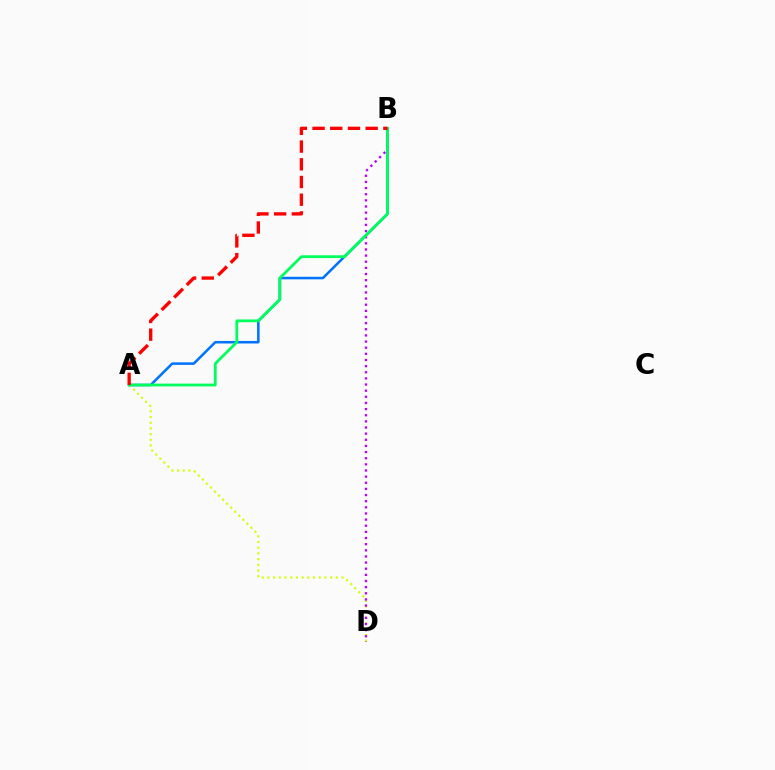{('A', 'D'): [{'color': '#d1ff00', 'line_style': 'dotted', 'thickness': 1.55}], ('A', 'B'): [{'color': '#0074ff', 'line_style': 'solid', 'thickness': 1.83}, {'color': '#00ff5c', 'line_style': 'solid', 'thickness': 2.0}, {'color': '#ff0000', 'line_style': 'dashed', 'thickness': 2.41}], ('B', 'D'): [{'color': '#b900ff', 'line_style': 'dotted', 'thickness': 1.67}]}